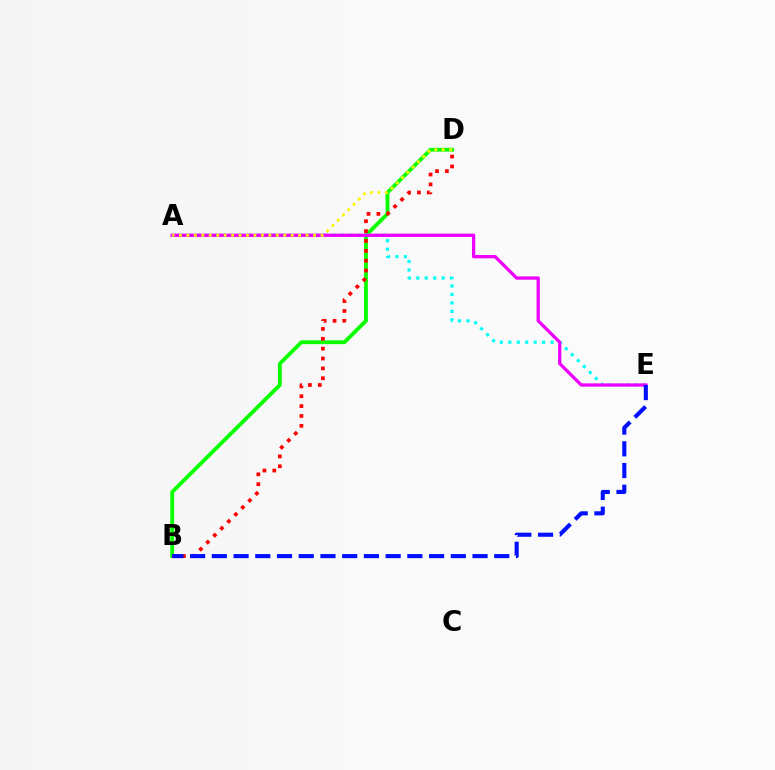{('B', 'D'): [{'color': '#08ff00', 'line_style': 'solid', 'thickness': 2.74}, {'color': '#ff0000', 'line_style': 'dotted', 'thickness': 2.68}], ('A', 'E'): [{'color': '#00fff6', 'line_style': 'dotted', 'thickness': 2.3}, {'color': '#ee00ff', 'line_style': 'solid', 'thickness': 2.36}], ('B', 'E'): [{'color': '#0010ff', 'line_style': 'dashed', 'thickness': 2.95}], ('A', 'D'): [{'color': '#fcf500', 'line_style': 'dotted', 'thickness': 2.02}]}